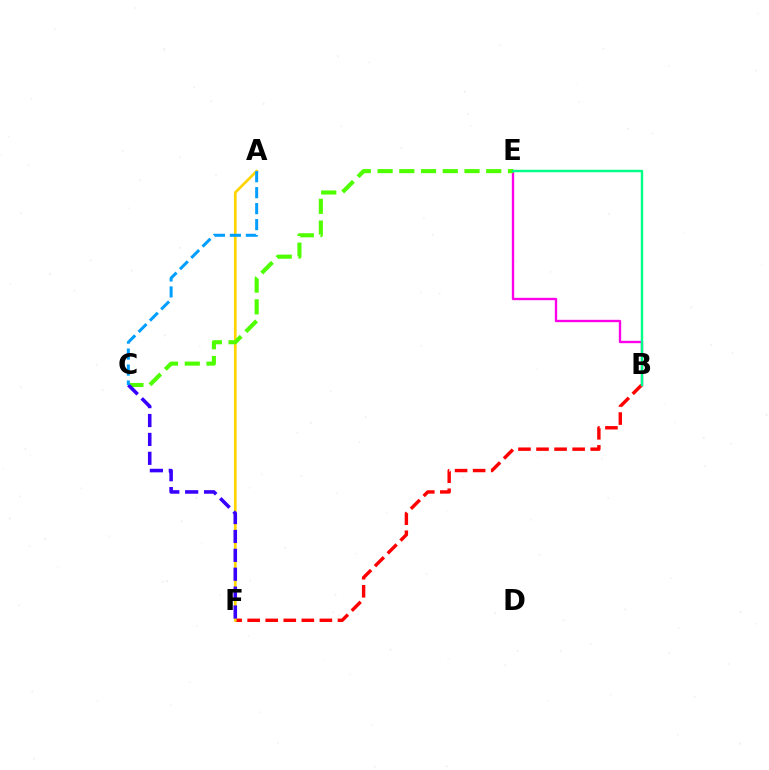{('B', 'F'): [{'color': '#ff0000', 'line_style': 'dashed', 'thickness': 2.45}], ('A', 'F'): [{'color': '#ffd500', 'line_style': 'solid', 'thickness': 1.93}], ('B', 'E'): [{'color': '#ff00ed', 'line_style': 'solid', 'thickness': 1.69}, {'color': '#00ff86', 'line_style': 'solid', 'thickness': 1.74}], ('C', 'E'): [{'color': '#4fff00', 'line_style': 'dashed', 'thickness': 2.95}], ('C', 'F'): [{'color': '#3700ff', 'line_style': 'dashed', 'thickness': 2.57}], ('A', 'C'): [{'color': '#009eff', 'line_style': 'dashed', 'thickness': 2.17}]}